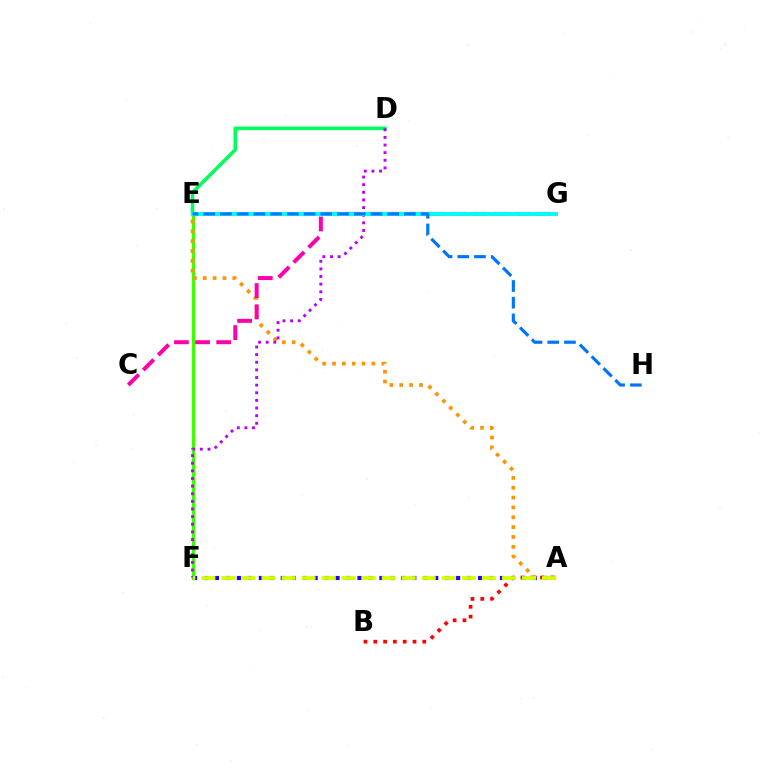{('E', 'F'): [{'color': '#3dff00', 'line_style': 'solid', 'thickness': 2.4}], ('A', 'F'): [{'color': '#2500ff', 'line_style': 'dotted', 'thickness': 2.98}, {'color': '#d1ff00', 'line_style': 'dashed', 'thickness': 2.72}], ('A', 'E'): [{'color': '#ff9400', 'line_style': 'dotted', 'thickness': 2.68}], ('C', 'G'): [{'color': '#ff00ac', 'line_style': 'dashed', 'thickness': 2.87}], ('D', 'E'): [{'color': '#00ff5c', 'line_style': 'solid', 'thickness': 2.58}], ('D', 'F'): [{'color': '#b900ff', 'line_style': 'dotted', 'thickness': 2.07}], ('E', 'G'): [{'color': '#00fff6', 'line_style': 'solid', 'thickness': 2.82}], ('E', 'H'): [{'color': '#0074ff', 'line_style': 'dashed', 'thickness': 2.27}], ('A', 'B'): [{'color': '#ff0000', 'line_style': 'dotted', 'thickness': 2.66}]}